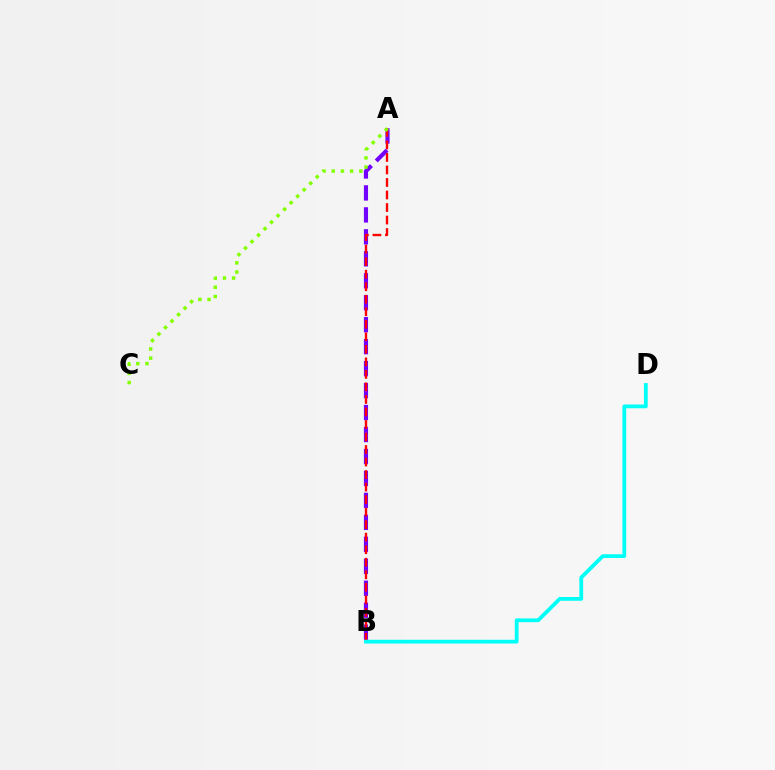{('A', 'B'): [{'color': '#7200ff', 'line_style': 'dashed', 'thickness': 2.98}, {'color': '#ff0000', 'line_style': 'dashed', 'thickness': 1.7}], ('B', 'D'): [{'color': '#00fff6', 'line_style': 'solid', 'thickness': 2.72}], ('A', 'C'): [{'color': '#84ff00', 'line_style': 'dotted', 'thickness': 2.5}]}